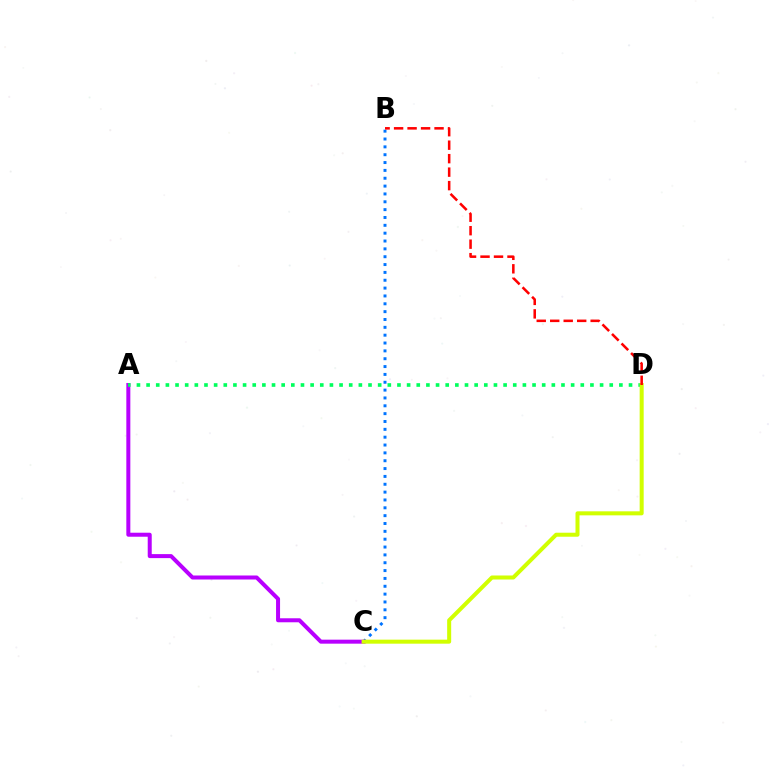{('B', 'C'): [{'color': '#0074ff', 'line_style': 'dotted', 'thickness': 2.13}], ('A', 'C'): [{'color': '#b900ff', 'line_style': 'solid', 'thickness': 2.88}], ('A', 'D'): [{'color': '#00ff5c', 'line_style': 'dotted', 'thickness': 2.62}], ('C', 'D'): [{'color': '#d1ff00', 'line_style': 'solid', 'thickness': 2.89}], ('B', 'D'): [{'color': '#ff0000', 'line_style': 'dashed', 'thickness': 1.83}]}